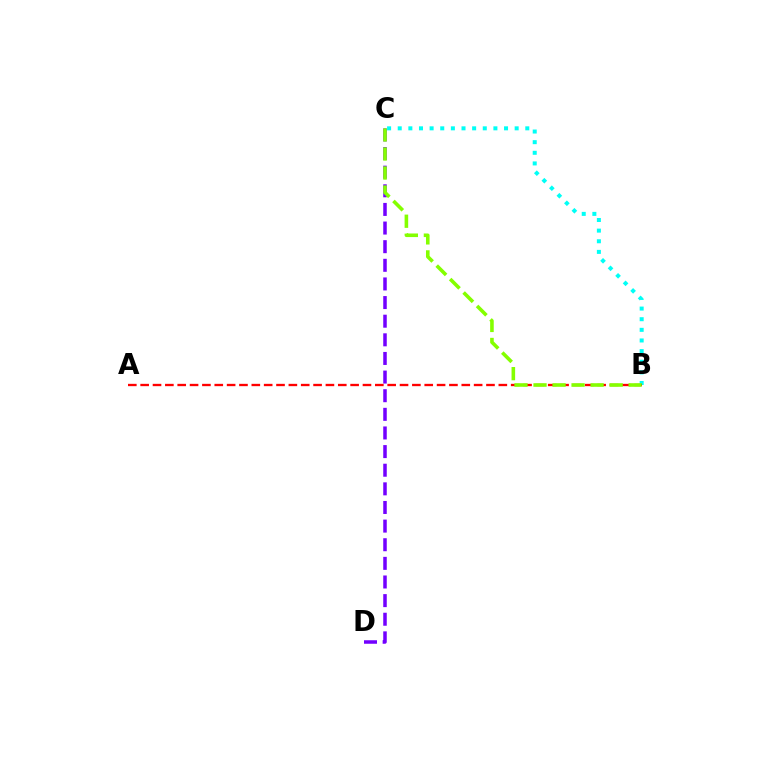{('C', 'D'): [{'color': '#7200ff', 'line_style': 'dashed', 'thickness': 2.53}], ('B', 'C'): [{'color': '#00fff6', 'line_style': 'dotted', 'thickness': 2.89}, {'color': '#84ff00', 'line_style': 'dashed', 'thickness': 2.58}], ('A', 'B'): [{'color': '#ff0000', 'line_style': 'dashed', 'thickness': 1.68}]}